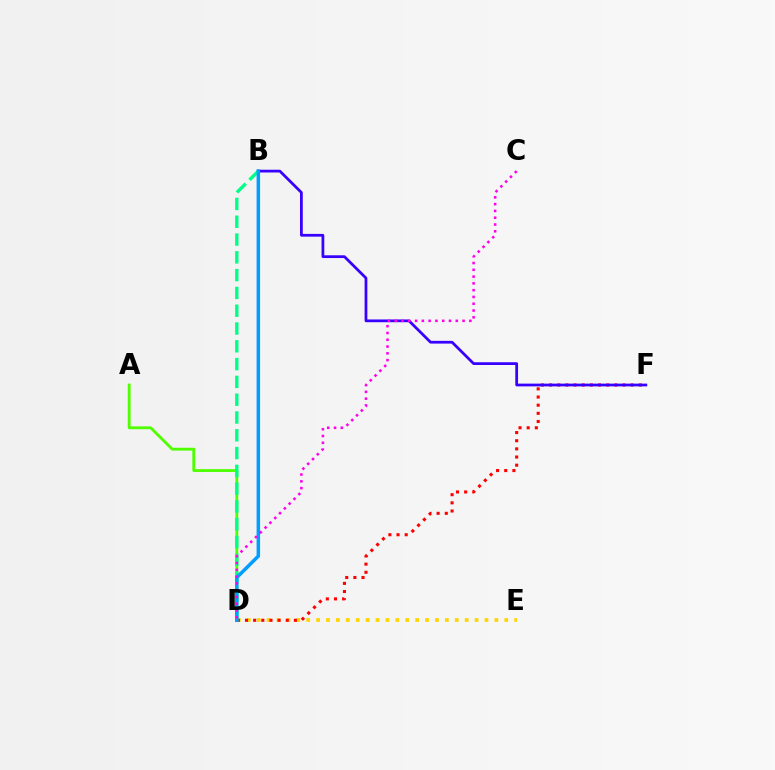{('D', 'E'): [{'color': '#ffd500', 'line_style': 'dotted', 'thickness': 2.69}], ('D', 'F'): [{'color': '#ff0000', 'line_style': 'dotted', 'thickness': 2.21}], ('A', 'D'): [{'color': '#4fff00', 'line_style': 'solid', 'thickness': 2.04}], ('B', 'F'): [{'color': '#3700ff', 'line_style': 'solid', 'thickness': 1.98}], ('B', 'D'): [{'color': '#00ff86', 'line_style': 'dashed', 'thickness': 2.42}, {'color': '#009eff', 'line_style': 'solid', 'thickness': 2.52}], ('C', 'D'): [{'color': '#ff00ed', 'line_style': 'dotted', 'thickness': 1.84}]}